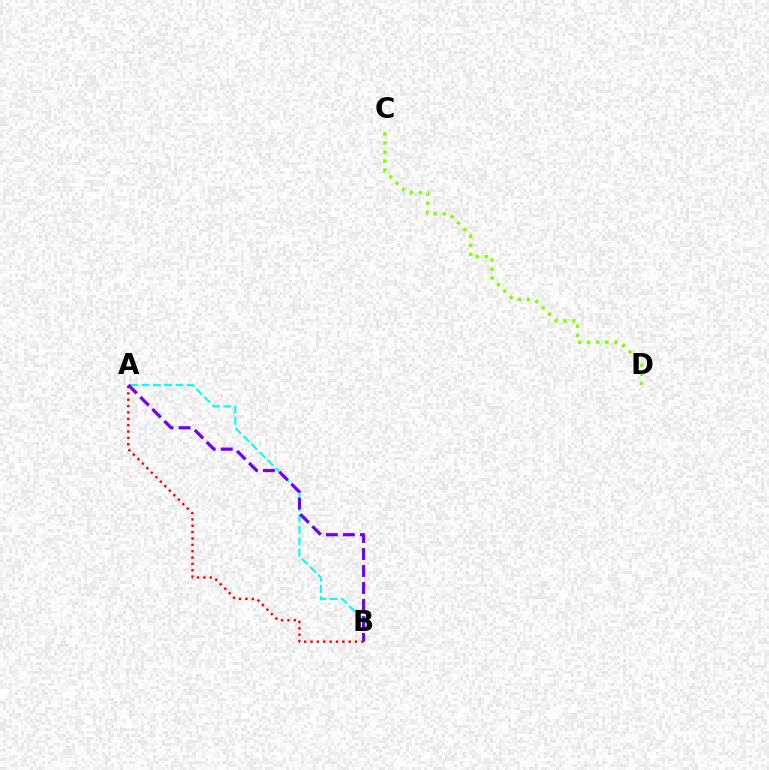{('A', 'B'): [{'color': '#00fff6', 'line_style': 'dashed', 'thickness': 1.54}, {'color': '#ff0000', 'line_style': 'dotted', 'thickness': 1.73}, {'color': '#7200ff', 'line_style': 'dashed', 'thickness': 2.31}], ('C', 'D'): [{'color': '#84ff00', 'line_style': 'dotted', 'thickness': 2.46}]}